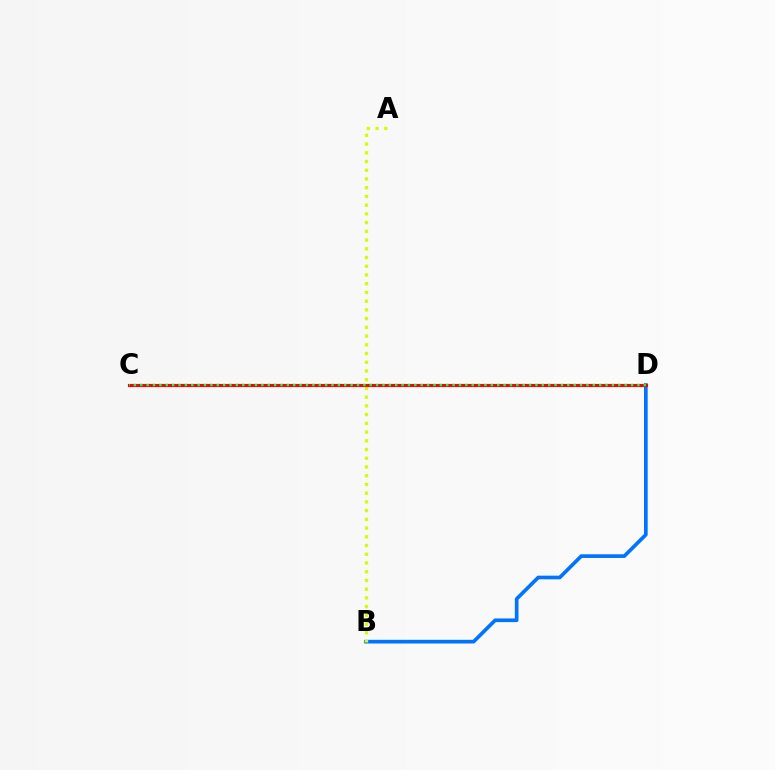{('B', 'D'): [{'color': '#0074ff', 'line_style': 'solid', 'thickness': 2.65}], ('A', 'B'): [{'color': '#d1ff00', 'line_style': 'dotted', 'thickness': 2.37}], ('C', 'D'): [{'color': '#b900ff', 'line_style': 'dotted', 'thickness': 1.82}, {'color': '#ff0000', 'line_style': 'solid', 'thickness': 2.25}, {'color': '#00ff5c', 'line_style': 'dotted', 'thickness': 1.73}]}